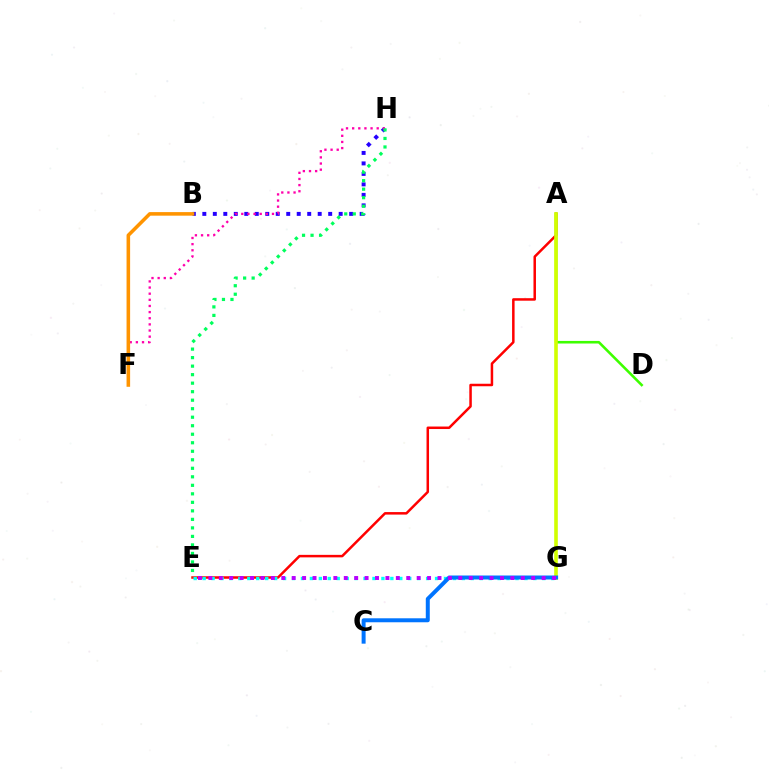{('A', 'D'): [{'color': '#3dff00', 'line_style': 'solid', 'thickness': 1.86}], ('A', 'E'): [{'color': '#ff0000', 'line_style': 'solid', 'thickness': 1.8}], ('E', 'G'): [{'color': '#00fff6', 'line_style': 'dotted', 'thickness': 2.43}, {'color': '#b900ff', 'line_style': 'dotted', 'thickness': 2.83}], ('B', 'H'): [{'color': '#2500ff', 'line_style': 'dotted', 'thickness': 2.85}], ('A', 'G'): [{'color': '#d1ff00', 'line_style': 'solid', 'thickness': 2.6}], ('F', 'H'): [{'color': '#ff00ac', 'line_style': 'dotted', 'thickness': 1.67}], ('C', 'G'): [{'color': '#0074ff', 'line_style': 'solid', 'thickness': 2.86}], ('B', 'F'): [{'color': '#ff9400', 'line_style': 'solid', 'thickness': 2.57}], ('E', 'H'): [{'color': '#00ff5c', 'line_style': 'dotted', 'thickness': 2.31}]}